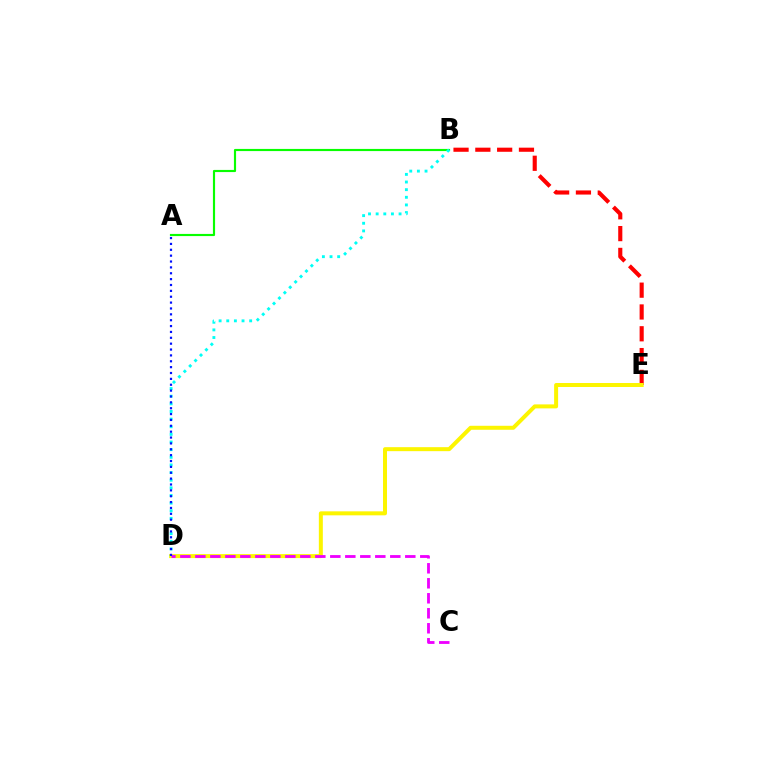{('B', 'E'): [{'color': '#ff0000', 'line_style': 'dashed', 'thickness': 2.96}], ('A', 'B'): [{'color': '#08ff00', 'line_style': 'solid', 'thickness': 1.55}], ('D', 'E'): [{'color': '#fcf500', 'line_style': 'solid', 'thickness': 2.87}], ('B', 'D'): [{'color': '#00fff6', 'line_style': 'dotted', 'thickness': 2.08}], ('C', 'D'): [{'color': '#ee00ff', 'line_style': 'dashed', 'thickness': 2.04}], ('A', 'D'): [{'color': '#0010ff', 'line_style': 'dotted', 'thickness': 1.59}]}